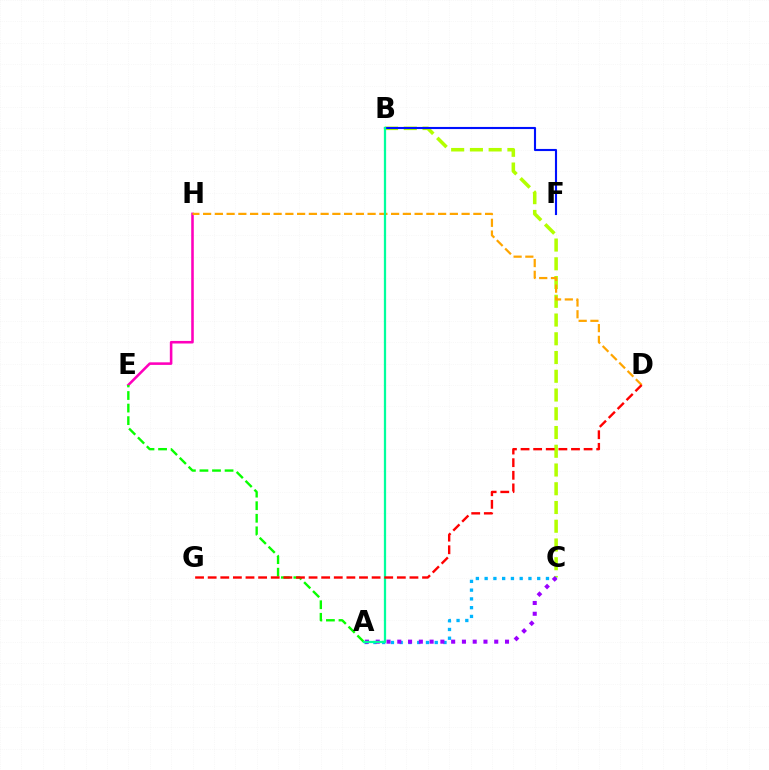{('E', 'H'): [{'color': '#ff00bd', 'line_style': 'solid', 'thickness': 1.85}], ('B', 'C'): [{'color': '#b3ff00', 'line_style': 'dashed', 'thickness': 2.55}], ('A', 'C'): [{'color': '#00b5ff', 'line_style': 'dotted', 'thickness': 2.38}, {'color': '#9b00ff', 'line_style': 'dotted', 'thickness': 2.93}], ('A', 'E'): [{'color': '#08ff00', 'line_style': 'dashed', 'thickness': 1.71}], ('B', 'F'): [{'color': '#0010ff', 'line_style': 'solid', 'thickness': 1.52}], ('D', 'H'): [{'color': '#ffa500', 'line_style': 'dashed', 'thickness': 1.6}], ('A', 'B'): [{'color': '#00ff9d', 'line_style': 'solid', 'thickness': 1.62}], ('D', 'G'): [{'color': '#ff0000', 'line_style': 'dashed', 'thickness': 1.71}]}